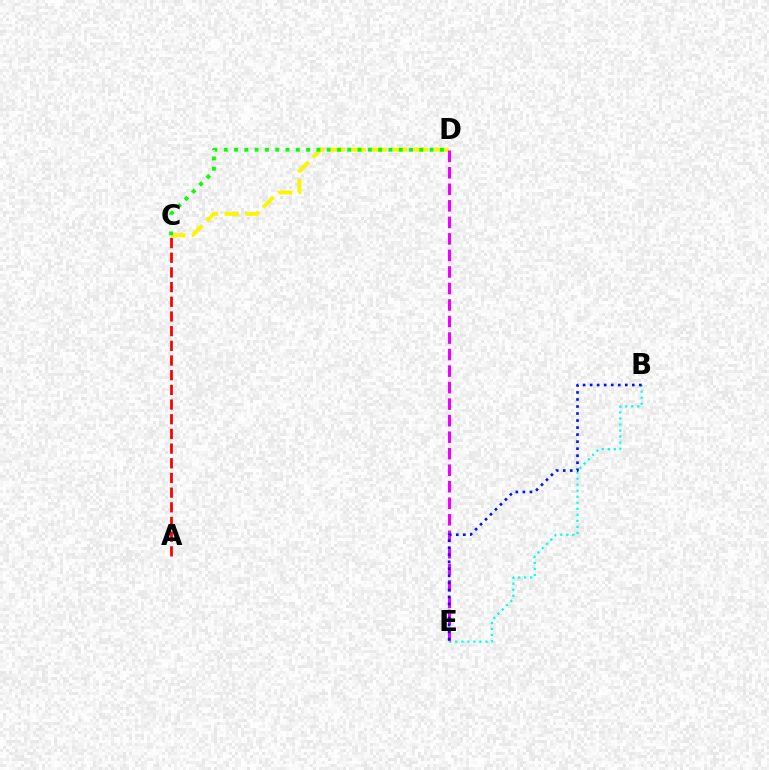{('B', 'E'): [{'color': '#00fff6', 'line_style': 'dotted', 'thickness': 1.64}, {'color': '#0010ff', 'line_style': 'dotted', 'thickness': 1.91}], ('C', 'D'): [{'color': '#fcf500', 'line_style': 'dashed', 'thickness': 2.82}, {'color': '#08ff00', 'line_style': 'dotted', 'thickness': 2.8}], ('D', 'E'): [{'color': '#ee00ff', 'line_style': 'dashed', 'thickness': 2.24}], ('A', 'C'): [{'color': '#ff0000', 'line_style': 'dashed', 'thickness': 1.99}]}